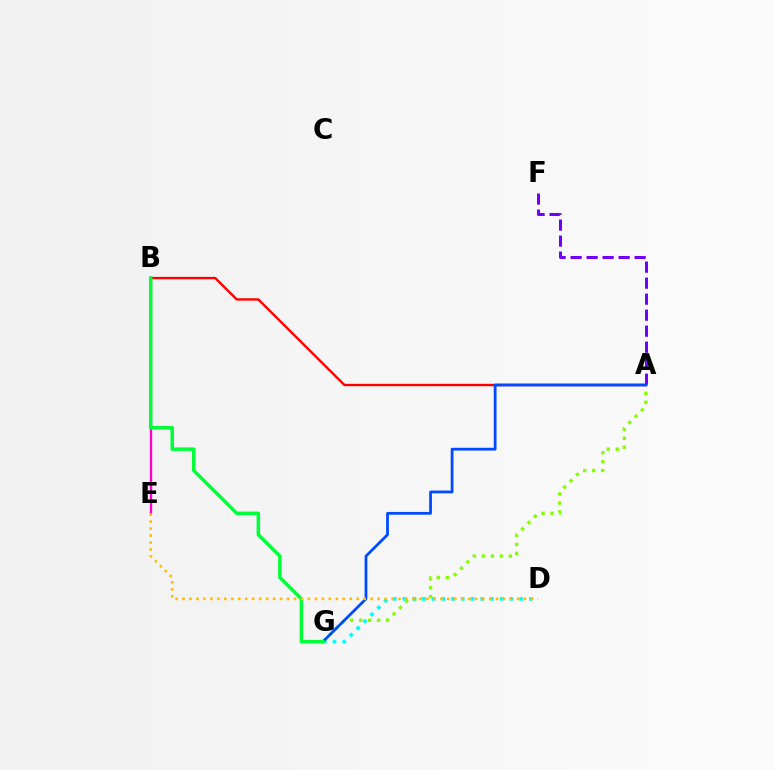{('A', 'G'): [{'color': '#84ff00', 'line_style': 'dotted', 'thickness': 2.44}, {'color': '#004bff', 'line_style': 'solid', 'thickness': 2.0}], ('A', 'F'): [{'color': '#7200ff', 'line_style': 'dashed', 'thickness': 2.17}], ('A', 'B'): [{'color': '#ff0000', 'line_style': 'solid', 'thickness': 1.72}], ('D', 'G'): [{'color': '#00fff6', 'line_style': 'dotted', 'thickness': 2.64}], ('B', 'E'): [{'color': '#ff00cf', 'line_style': 'solid', 'thickness': 1.7}], ('B', 'G'): [{'color': '#00ff39', 'line_style': 'solid', 'thickness': 2.52}], ('D', 'E'): [{'color': '#ffbd00', 'line_style': 'dotted', 'thickness': 1.89}]}